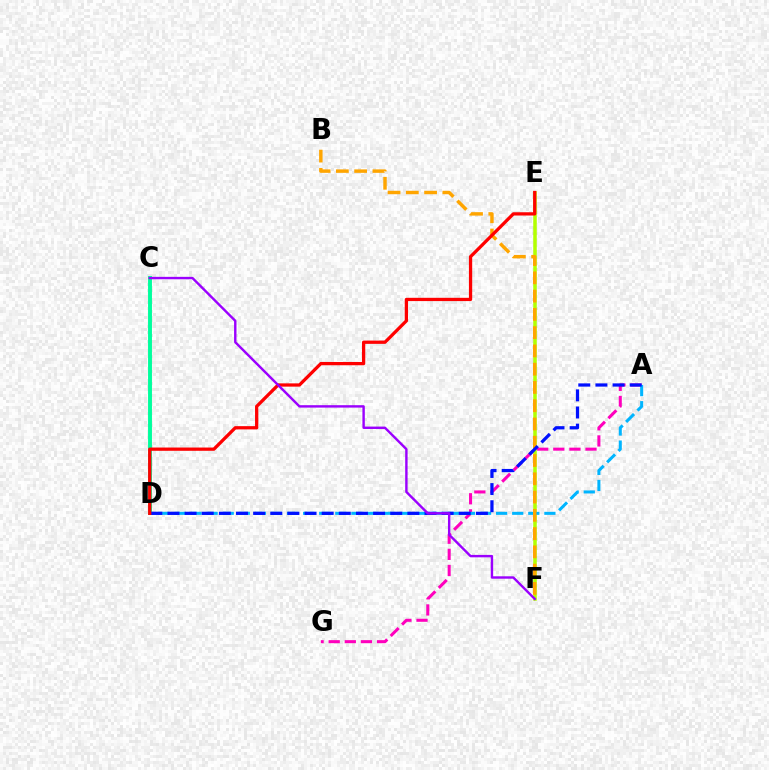{('A', 'G'): [{'color': '#ff00bd', 'line_style': 'dashed', 'thickness': 2.19}], ('E', 'F'): [{'color': '#08ff00', 'line_style': 'dotted', 'thickness': 1.57}, {'color': '#b3ff00', 'line_style': 'solid', 'thickness': 2.53}], ('A', 'D'): [{'color': '#00b5ff', 'line_style': 'dashed', 'thickness': 2.18}, {'color': '#0010ff', 'line_style': 'dashed', 'thickness': 2.33}], ('C', 'D'): [{'color': '#00ff9d', 'line_style': 'solid', 'thickness': 2.81}], ('B', 'F'): [{'color': '#ffa500', 'line_style': 'dashed', 'thickness': 2.48}], ('D', 'E'): [{'color': '#ff0000', 'line_style': 'solid', 'thickness': 2.35}], ('C', 'F'): [{'color': '#9b00ff', 'line_style': 'solid', 'thickness': 1.73}]}